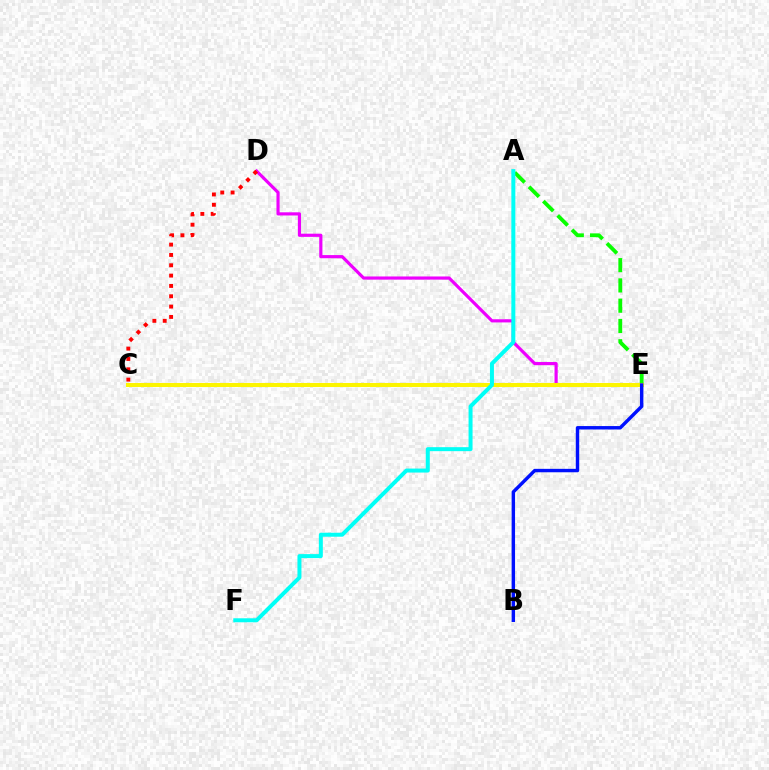{('A', 'E'): [{'color': '#08ff00', 'line_style': 'dashed', 'thickness': 2.75}], ('D', 'E'): [{'color': '#ee00ff', 'line_style': 'solid', 'thickness': 2.28}], ('C', 'E'): [{'color': '#fcf500', 'line_style': 'solid', 'thickness': 2.92}], ('C', 'D'): [{'color': '#ff0000', 'line_style': 'dotted', 'thickness': 2.81}], ('A', 'F'): [{'color': '#00fff6', 'line_style': 'solid', 'thickness': 2.87}], ('B', 'E'): [{'color': '#0010ff', 'line_style': 'solid', 'thickness': 2.47}]}